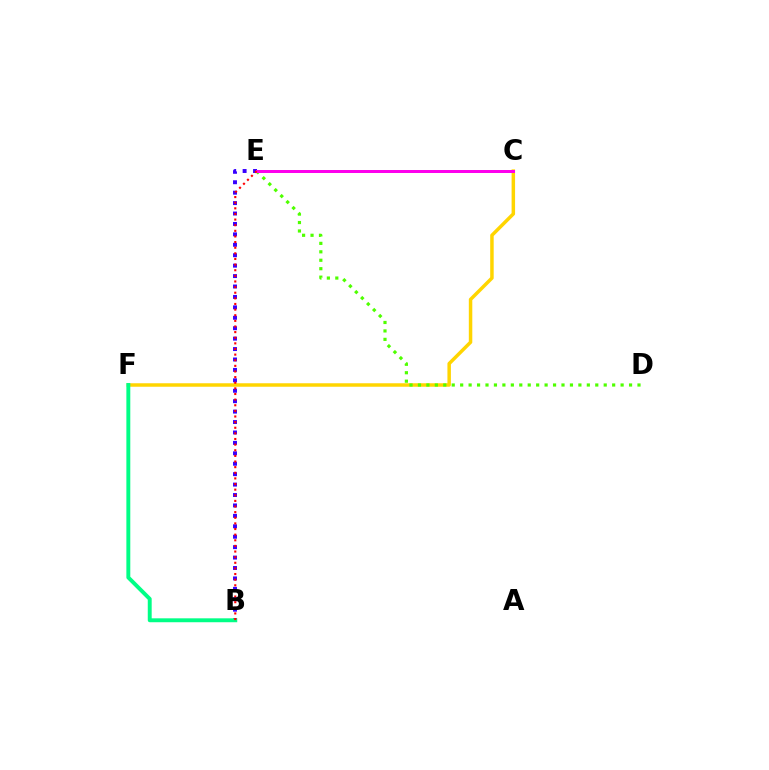{('C', 'E'): [{'color': '#009eff', 'line_style': 'solid', 'thickness': 1.92}, {'color': '#ff00ed', 'line_style': 'solid', 'thickness': 2.15}], ('B', 'E'): [{'color': '#3700ff', 'line_style': 'dotted', 'thickness': 2.83}, {'color': '#ff0000', 'line_style': 'dotted', 'thickness': 1.53}], ('C', 'F'): [{'color': '#ffd500', 'line_style': 'solid', 'thickness': 2.51}], ('D', 'E'): [{'color': '#4fff00', 'line_style': 'dotted', 'thickness': 2.29}], ('B', 'F'): [{'color': '#00ff86', 'line_style': 'solid', 'thickness': 2.82}]}